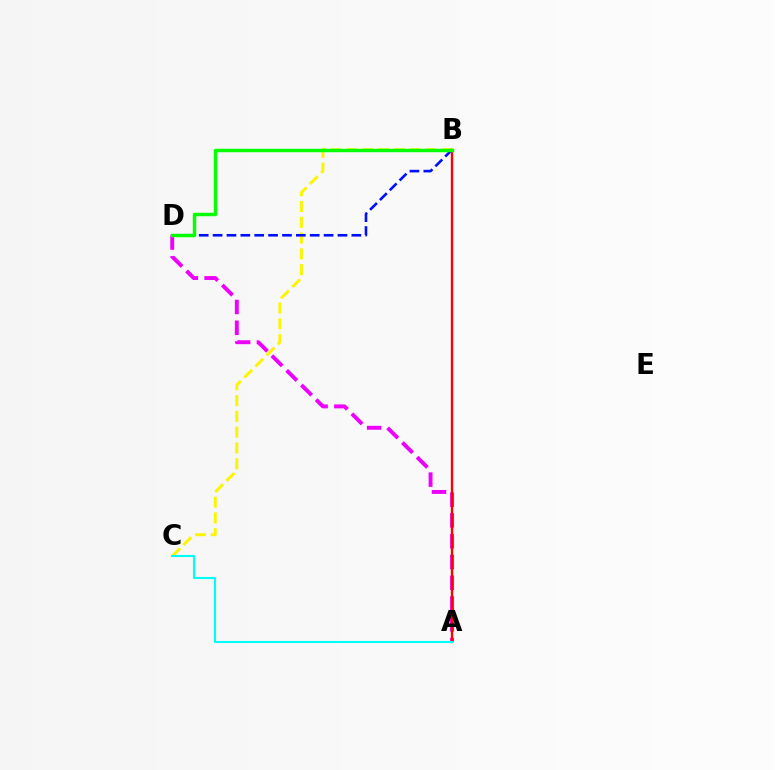{('B', 'C'): [{'color': '#fcf500', 'line_style': 'dashed', 'thickness': 2.14}], ('B', 'D'): [{'color': '#0010ff', 'line_style': 'dashed', 'thickness': 1.88}, {'color': '#08ff00', 'line_style': 'solid', 'thickness': 2.48}], ('A', 'D'): [{'color': '#ee00ff', 'line_style': 'dashed', 'thickness': 2.82}], ('A', 'B'): [{'color': '#ff0000', 'line_style': 'solid', 'thickness': 1.71}], ('A', 'C'): [{'color': '#00fff6', 'line_style': 'solid', 'thickness': 1.52}]}